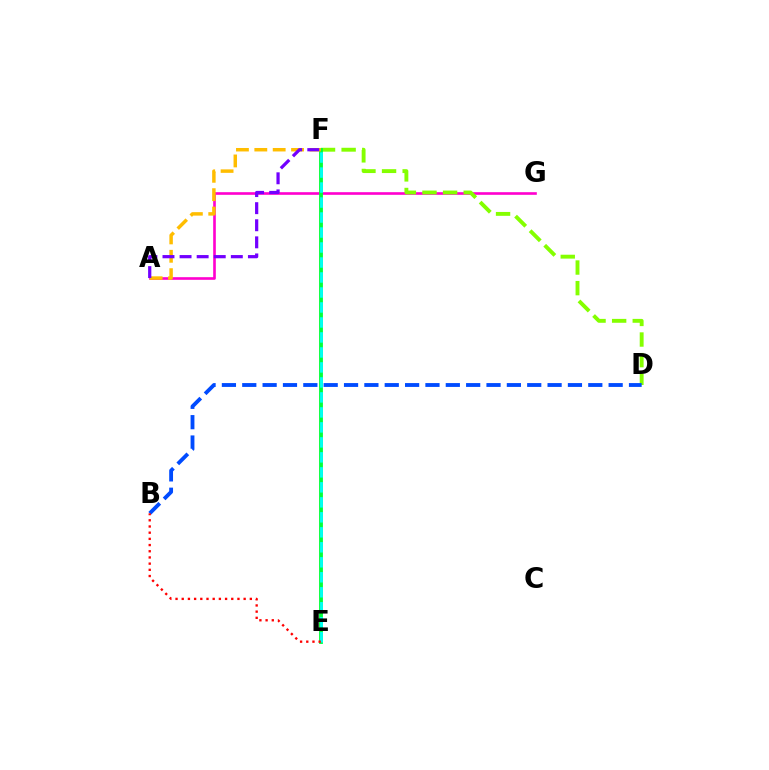{('A', 'G'): [{'color': '#ff00cf', 'line_style': 'solid', 'thickness': 1.89}], ('D', 'F'): [{'color': '#84ff00', 'line_style': 'dashed', 'thickness': 2.8}], ('E', 'F'): [{'color': '#00ff39', 'line_style': 'solid', 'thickness': 2.76}, {'color': '#00fff6', 'line_style': 'dashed', 'thickness': 2.04}], ('B', 'D'): [{'color': '#004bff', 'line_style': 'dashed', 'thickness': 2.77}], ('A', 'F'): [{'color': '#ffbd00', 'line_style': 'dashed', 'thickness': 2.5}, {'color': '#7200ff', 'line_style': 'dashed', 'thickness': 2.32}], ('B', 'E'): [{'color': '#ff0000', 'line_style': 'dotted', 'thickness': 1.68}]}